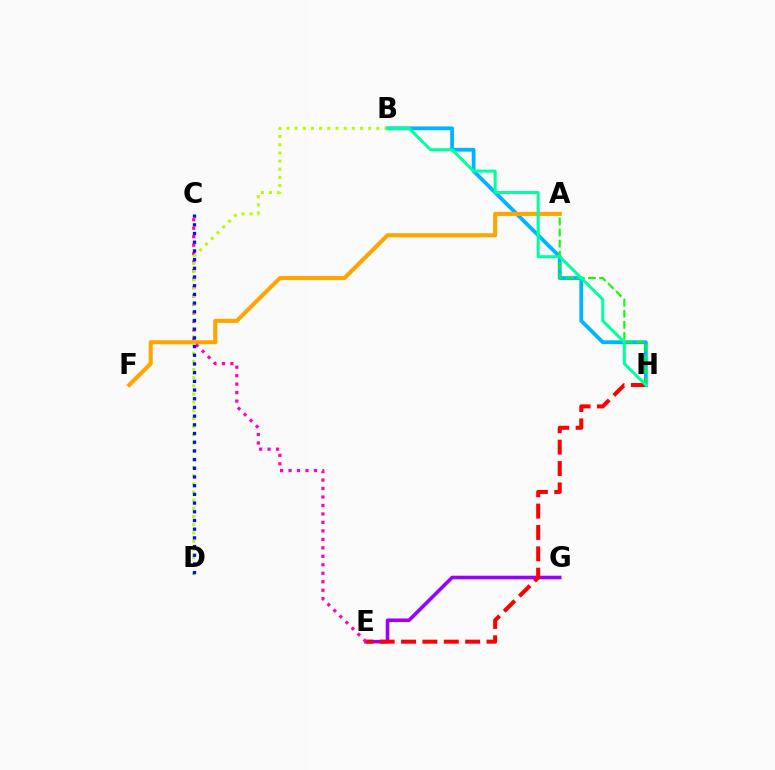{('B', 'H'): [{'color': '#00b5ff', 'line_style': 'solid', 'thickness': 2.74}, {'color': '#00ff9d', 'line_style': 'solid', 'thickness': 2.17}], ('E', 'G'): [{'color': '#9b00ff', 'line_style': 'solid', 'thickness': 2.59}], ('A', 'F'): [{'color': '#ffa500', 'line_style': 'solid', 'thickness': 2.94}], ('A', 'H'): [{'color': '#08ff00', 'line_style': 'dashed', 'thickness': 1.51}], ('E', 'H'): [{'color': '#ff0000', 'line_style': 'dashed', 'thickness': 2.9}], ('C', 'E'): [{'color': '#ff00bd', 'line_style': 'dotted', 'thickness': 2.3}], ('B', 'D'): [{'color': '#b3ff00', 'line_style': 'dotted', 'thickness': 2.22}], ('C', 'D'): [{'color': '#0010ff', 'line_style': 'dotted', 'thickness': 2.36}]}